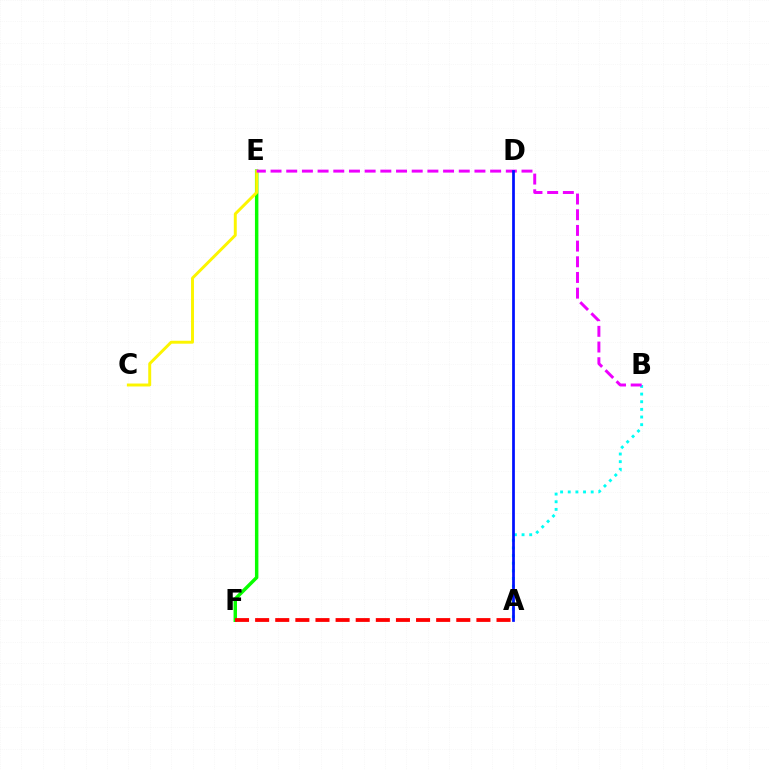{('E', 'F'): [{'color': '#08ff00', 'line_style': 'solid', 'thickness': 2.48}], ('A', 'F'): [{'color': '#ff0000', 'line_style': 'dashed', 'thickness': 2.73}], ('A', 'B'): [{'color': '#00fff6', 'line_style': 'dotted', 'thickness': 2.08}], ('C', 'E'): [{'color': '#fcf500', 'line_style': 'solid', 'thickness': 2.12}], ('B', 'E'): [{'color': '#ee00ff', 'line_style': 'dashed', 'thickness': 2.13}], ('A', 'D'): [{'color': '#0010ff', 'line_style': 'solid', 'thickness': 1.97}]}